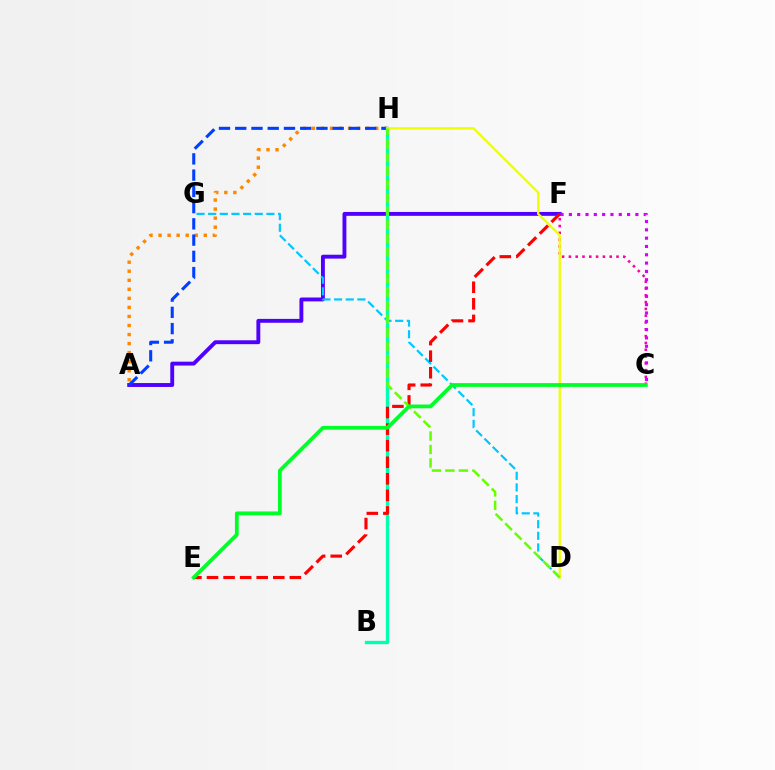{('A', 'F'): [{'color': '#4f00ff', 'line_style': 'solid', 'thickness': 2.79}], ('A', 'H'): [{'color': '#ff8800', 'line_style': 'dotted', 'thickness': 2.46}, {'color': '#003fff', 'line_style': 'dashed', 'thickness': 2.21}], ('D', 'G'): [{'color': '#00c7ff', 'line_style': 'dashed', 'thickness': 1.58}], ('C', 'F'): [{'color': '#ff00a0', 'line_style': 'dotted', 'thickness': 1.85}, {'color': '#d600ff', 'line_style': 'dotted', 'thickness': 2.26}], ('B', 'H'): [{'color': '#00ffaf', 'line_style': 'solid', 'thickness': 2.42}], ('D', 'H'): [{'color': '#eeff00', 'line_style': 'solid', 'thickness': 1.65}, {'color': '#66ff00', 'line_style': 'dashed', 'thickness': 1.83}], ('E', 'F'): [{'color': '#ff0000', 'line_style': 'dashed', 'thickness': 2.25}], ('C', 'E'): [{'color': '#00ff27', 'line_style': 'solid', 'thickness': 2.7}]}